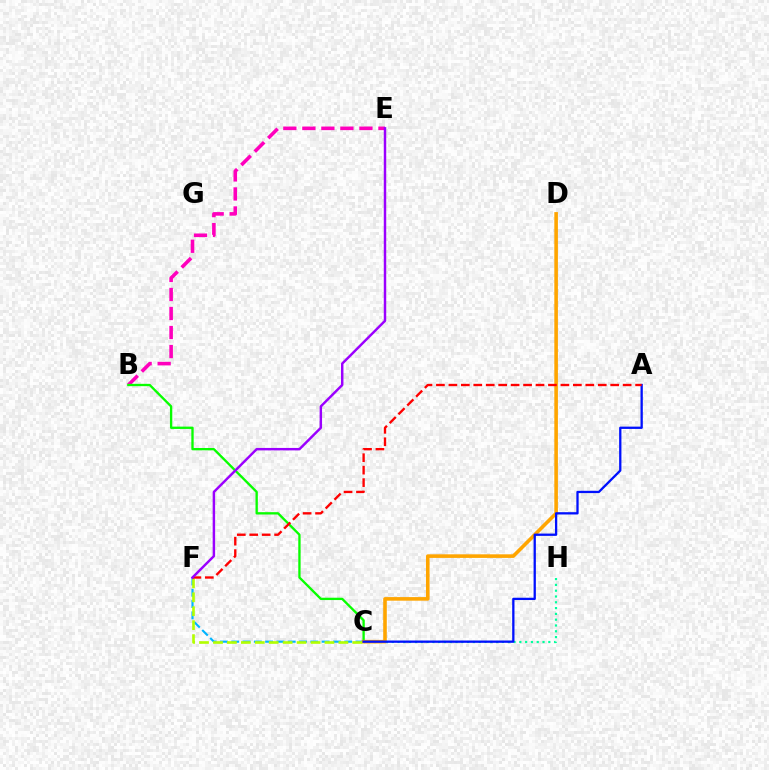{('C', 'F'): [{'color': '#00b5ff', 'line_style': 'dashed', 'thickness': 1.54}, {'color': '#b3ff00', 'line_style': 'dashed', 'thickness': 1.89}], ('C', 'H'): [{'color': '#00ff9d', 'line_style': 'dotted', 'thickness': 1.58}], ('B', 'E'): [{'color': '#ff00bd', 'line_style': 'dashed', 'thickness': 2.58}], ('B', 'C'): [{'color': '#08ff00', 'line_style': 'solid', 'thickness': 1.68}], ('C', 'D'): [{'color': '#ffa500', 'line_style': 'solid', 'thickness': 2.58}], ('A', 'C'): [{'color': '#0010ff', 'line_style': 'solid', 'thickness': 1.65}], ('A', 'F'): [{'color': '#ff0000', 'line_style': 'dashed', 'thickness': 1.69}], ('E', 'F'): [{'color': '#9b00ff', 'line_style': 'solid', 'thickness': 1.77}]}